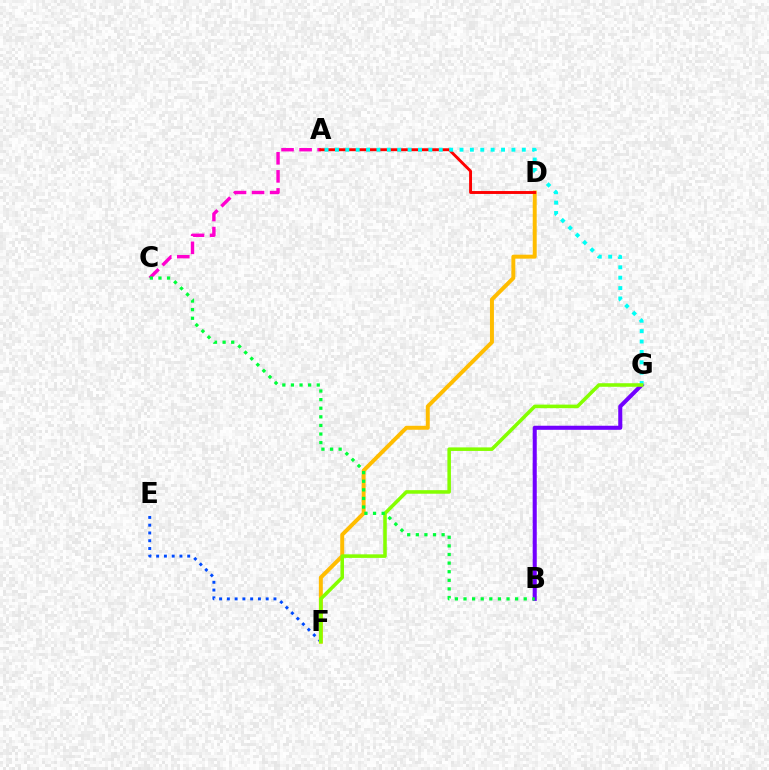{('E', 'F'): [{'color': '#004bff', 'line_style': 'dotted', 'thickness': 2.11}], ('B', 'G'): [{'color': '#7200ff', 'line_style': 'solid', 'thickness': 2.93}], ('D', 'F'): [{'color': '#ffbd00', 'line_style': 'solid', 'thickness': 2.85}], ('A', 'C'): [{'color': '#ff00cf', 'line_style': 'dashed', 'thickness': 2.45}], ('A', 'D'): [{'color': '#ff0000', 'line_style': 'solid', 'thickness': 2.09}], ('A', 'G'): [{'color': '#00fff6', 'line_style': 'dotted', 'thickness': 2.82}], ('F', 'G'): [{'color': '#84ff00', 'line_style': 'solid', 'thickness': 2.56}], ('B', 'C'): [{'color': '#00ff39', 'line_style': 'dotted', 'thickness': 2.34}]}